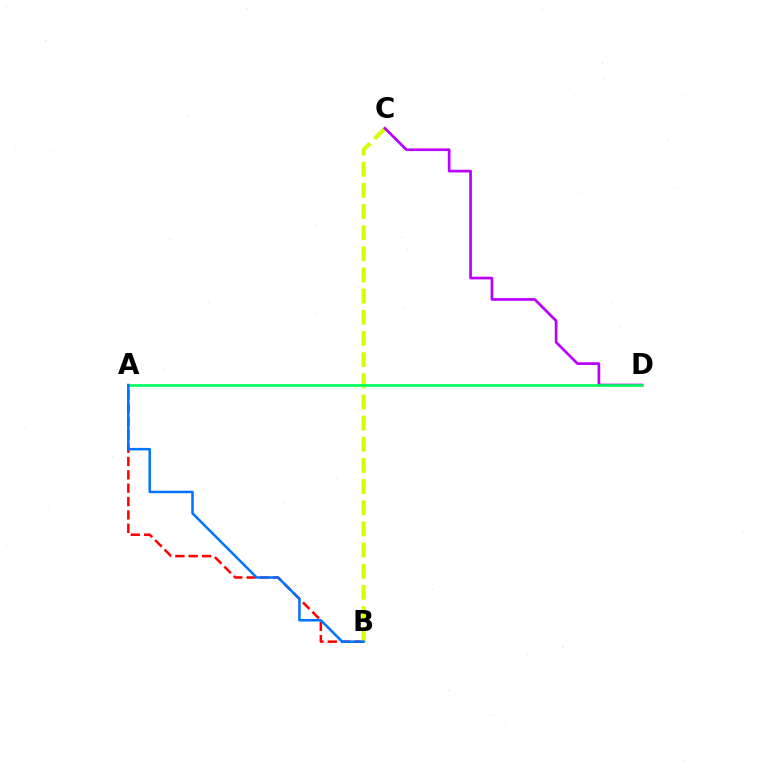{('A', 'B'): [{'color': '#ff0000', 'line_style': 'dashed', 'thickness': 1.81}, {'color': '#0074ff', 'line_style': 'solid', 'thickness': 1.8}], ('B', 'C'): [{'color': '#d1ff00', 'line_style': 'dashed', 'thickness': 2.87}], ('C', 'D'): [{'color': '#b900ff', 'line_style': 'solid', 'thickness': 1.94}], ('A', 'D'): [{'color': '#00ff5c', 'line_style': 'solid', 'thickness': 1.94}]}